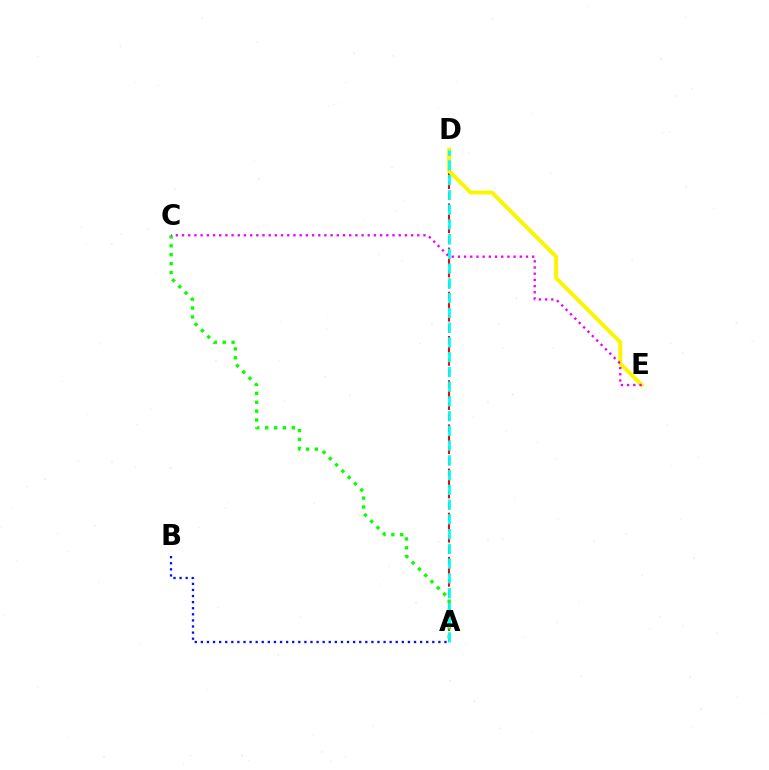{('A', 'B'): [{'color': '#0010ff', 'line_style': 'dotted', 'thickness': 1.65}], ('A', 'D'): [{'color': '#ff0000', 'line_style': 'dashed', 'thickness': 1.5}, {'color': '#00fff6', 'line_style': 'dashed', 'thickness': 2.0}], ('D', 'E'): [{'color': '#fcf500', 'line_style': 'solid', 'thickness': 2.84}], ('A', 'C'): [{'color': '#08ff00', 'line_style': 'dotted', 'thickness': 2.41}], ('C', 'E'): [{'color': '#ee00ff', 'line_style': 'dotted', 'thickness': 1.68}]}